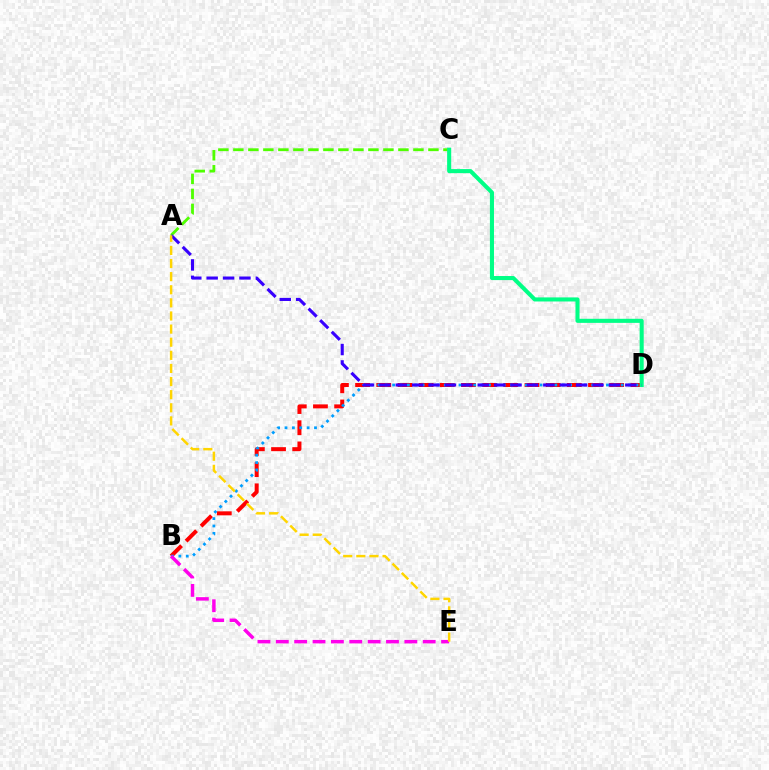{('A', 'C'): [{'color': '#4fff00', 'line_style': 'dashed', 'thickness': 2.04}], ('B', 'D'): [{'color': '#ff0000', 'line_style': 'dashed', 'thickness': 2.88}, {'color': '#009eff', 'line_style': 'dotted', 'thickness': 2.0}], ('C', 'D'): [{'color': '#00ff86', 'line_style': 'solid', 'thickness': 2.93}], ('A', 'D'): [{'color': '#3700ff', 'line_style': 'dashed', 'thickness': 2.23}], ('B', 'E'): [{'color': '#ff00ed', 'line_style': 'dashed', 'thickness': 2.49}], ('A', 'E'): [{'color': '#ffd500', 'line_style': 'dashed', 'thickness': 1.78}]}